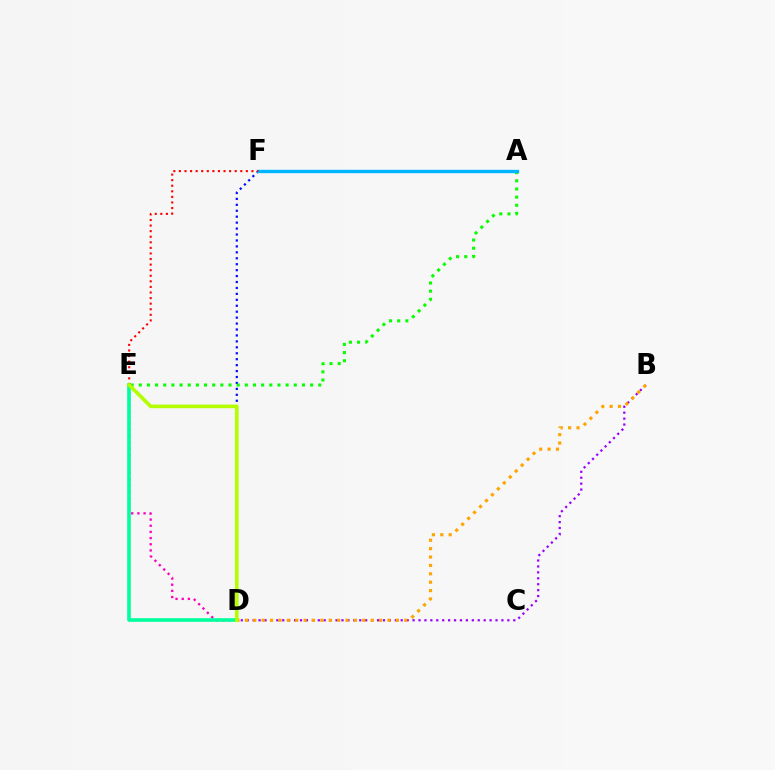{('D', 'E'): [{'color': '#ff00bd', 'line_style': 'dotted', 'thickness': 1.68}, {'color': '#00ff9d', 'line_style': 'solid', 'thickness': 2.61}, {'color': '#b3ff00', 'line_style': 'solid', 'thickness': 2.6}], ('D', 'F'): [{'color': '#0010ff', 'line_style': 'dotted', 'thickness': 1.61}], ('B', 'D'): [{'color': '#9b00ff', 'line_style': 'dotted', 'thickness': 1.61}, {'color': '#ffa500', 'line_style': 'dotted', 'thickness': 2.28}], ('A', 'E'): [{'color': '#08ff00', 'line_style': 'dotted', 'thickness': 2.22}], ('A', 'F'): [{'color': '#00b5ff', 'line_style': 'solid', 'thickness': 2.43}], ('E', 'F'): [{'color': '#ff0000', 'line_style': 'dotted', 'thickness': 1.52}]}